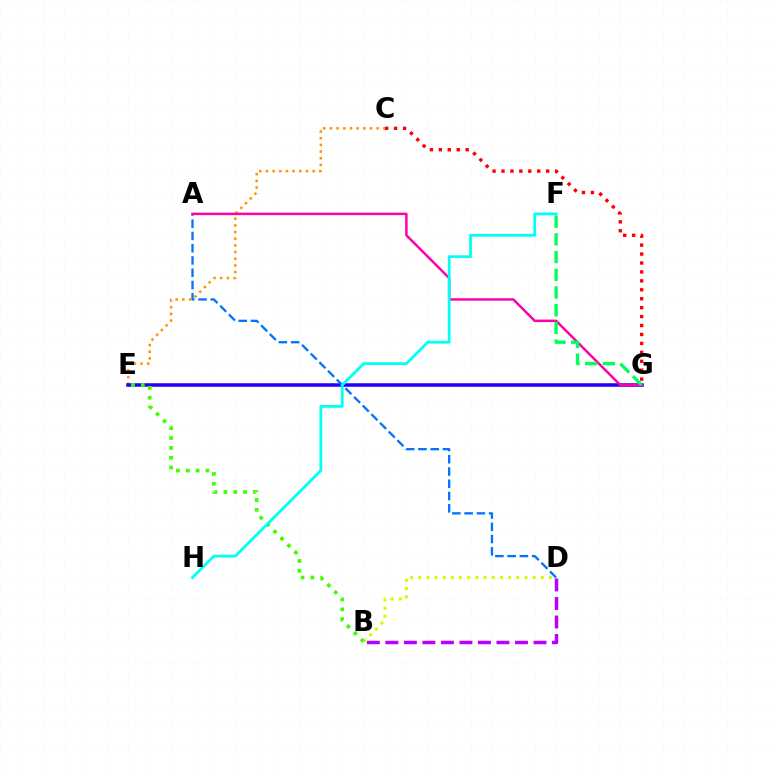{('B', 'D'): [{'color': '#d1ff00', 'line_style': 'dotted', 'thickness': 2.22}, {'color': '#b900ff', 'line_style': 'dashed', 'thickness': 2.52}], ('C', 'E'): [{'color': '#ff9400', 'line_style': 'dotted', 'thickness': 1.81}], ('E', 'G'): [{'color': '#2500ff', 'line_style': 'solid', 'thickness': 2.55}], ('B', 'E'): [{'color': '#3dff00', 'line_style': 'dotted', 'thickness': 2.67}], ('A', 'D'): [{'color': '#0074ff', 'line_style': 'dashed', 'thickness': 1.67}], ('A', 'G'): [{'color': '#ff00ac', 'line_style': 'solid', 'thickness': 1.79}], ('F', 'H'): [{'color': '#00fff6', 'line_style': 'solid', 'thickness': 2.01}], ('F', 'G'): [{'color': '#00ff5c', 'line_style': 'dashed', 'thickness': 2.41}], ('C', 'G'): [{'color': '#ff0000', 'line_style': 'dotted', 'thickness': 2.43}]}